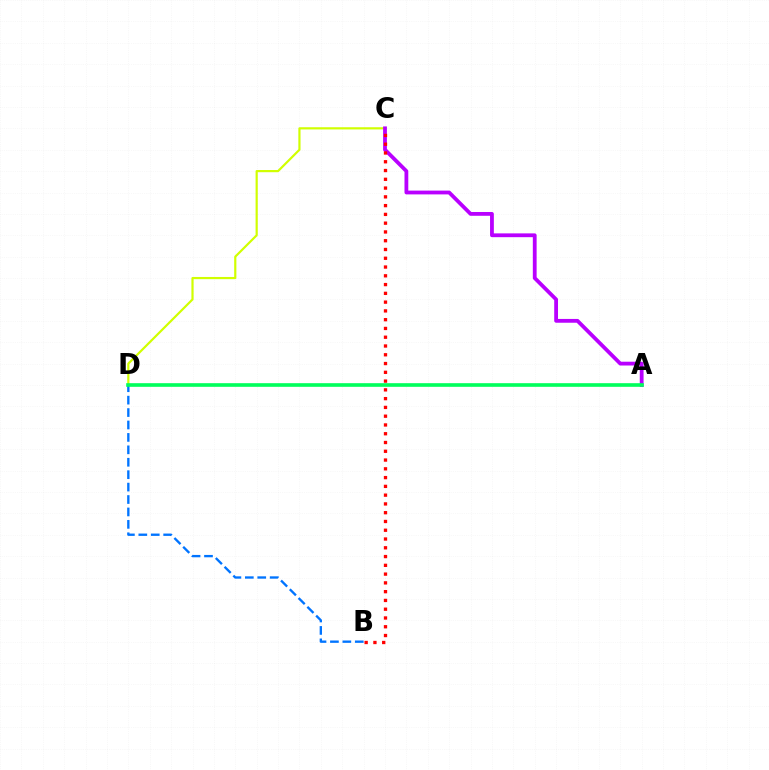{('C', 'D'): [{'color': '#d1ff00', 'line_style': 'solid', 'thickness': 1.58}], ('B', 'D'): [{'color': '#0074ff', 'line_style': 'dashed', 'thickness': 1.69}], ('A', 'C'): [{'color': '#b900ff', 'line_style': 'solid', 'thickness': 2.73}], ('A', 'D'): [{'color': '#00ff5c', 'line_style': 'solid', 'thickness': 2.62}], ('B', 'C'): [{'color': '#ff0000', 'line_style': 'dotted', 'thickness': 2.38}]}